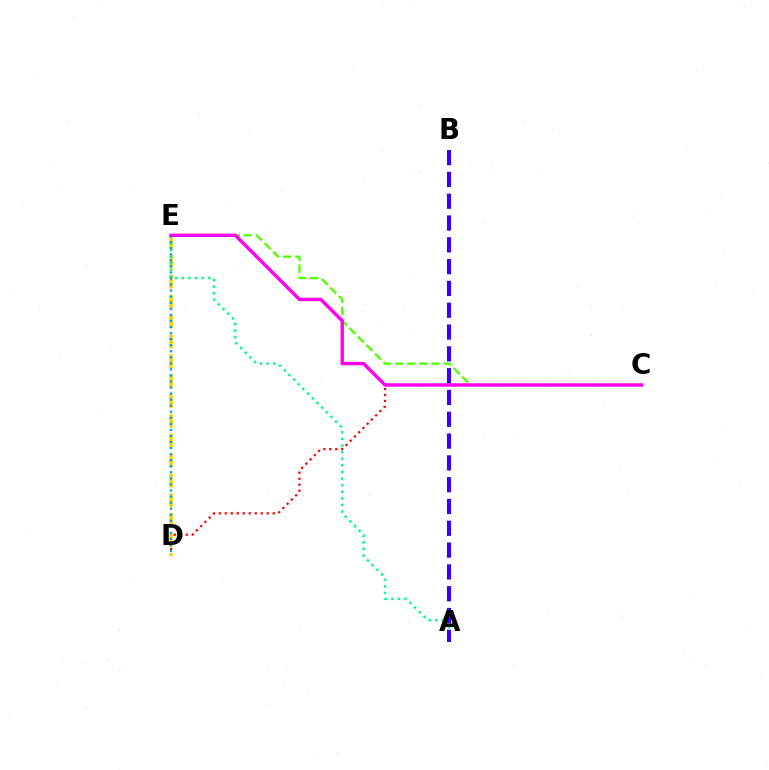{('C', 'E'): [{'color': '#4fff00', 'line_style': 'dashed', 'thickness': 1.64}, {'color': '#ff00ed', 'line_style': 'solid', 'thickness': 2.45}], ('C', 'D'): [{'color': '#ff0000', 'line_style': 'dotted', 'thickness': 1.63}], ('D', 'E'): [{'color': '#ffd500', 'line_style': 'dashed', 'thickness': 2.7}, {'color': '#009eff', 'line_style': 'dotted', 'thickness': 1.65}], ('A', 'E'): [{'color': '#00ff86', 'line_style': 'dotted', 'thickness': 1.79}], ('A', 'B'): [{'color': '#3700ff', 'line_style': 'dashed', 'thickness': 2.96}]}